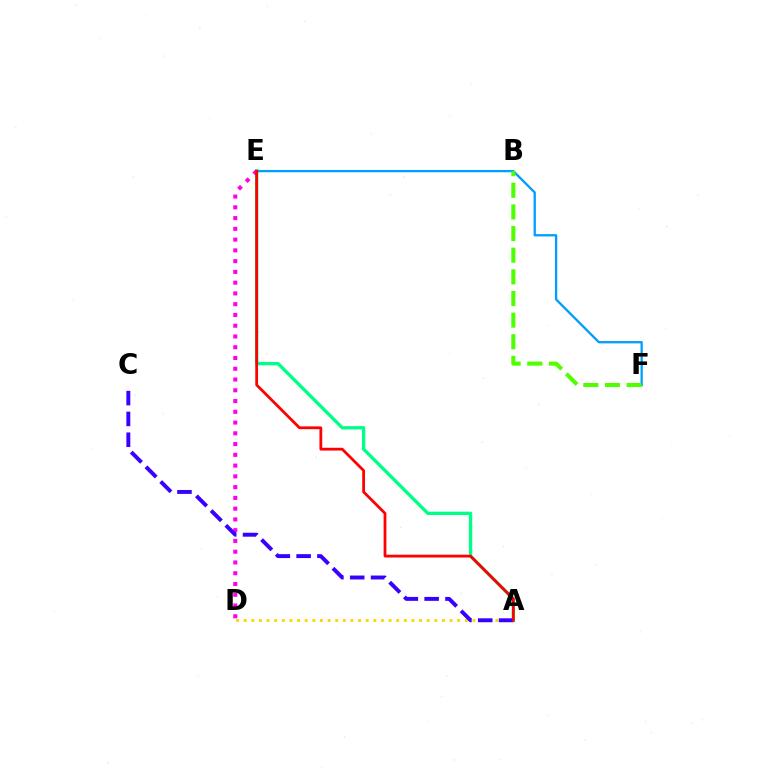{('A', 'E'): [{'color': '#00ff86', 'line_style': 'solid', 'thickness': 2.4}, {'color': '#ff0000', 'line_style': 'solid', 'thickness': 2.0}], ('D', 'E'): [{'color': '#ff00ed', 'line_style': 'dotted', 'thickness': 2.92}], ('A', 'D'): [{'color': '#ffd500', 'line_style': 'dotted', 'thickness': 2.07}], ('A', 'C'): [{'color': '#3700ff', 'line_style': 'dashed', 'thickness': 2.83}], ('E', 'F'): [{'color': '#009eff', 'line_style': 'solid', 'thickness': 1.66}], ('B', 'F'): [{'color': '#4fff00', 'line_style': 'dashed', 'thickness': 2.94}]}